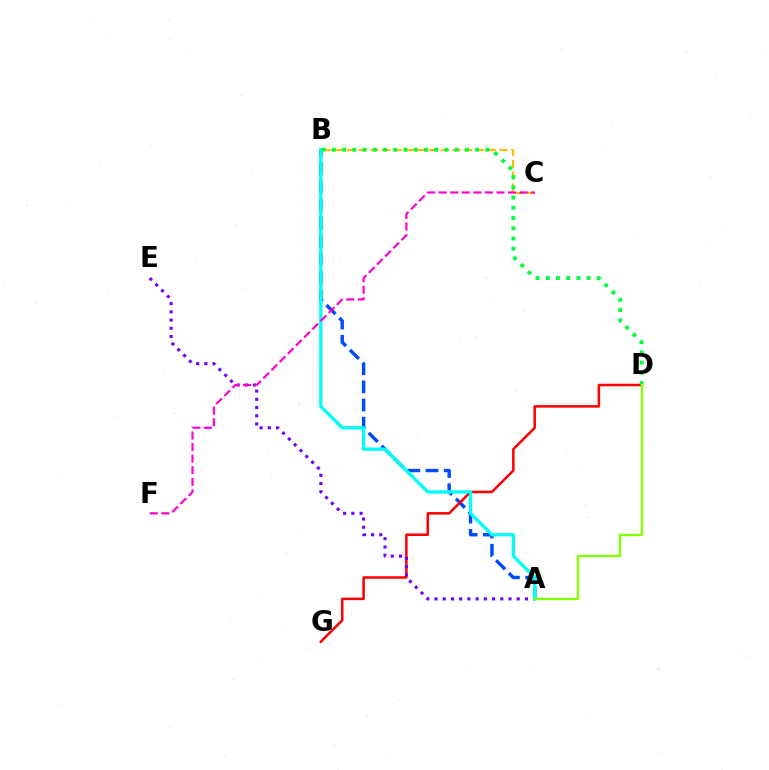{('A', 'B'): [{'color': '#004bff', 'line_style': 'dashed', 'thickness': 2.47}, {'color': '#00fff6', 'line_style': 'solid', 'thickness': 2.38}], ('B', 'C'): [{'color': '#ffbd00', 'line_style': 'dashed', 'thickness': 1.59}], ('D', 'G'): [{'color': '#ff0000', 'line_style': 'solid', 'thickness': 1.82}], ('A', 'E'): [{'color': '#7200ff', 'line_style': 'dotted', 'thickness': 2.23}], ('B', 'D'): [{'color': '#00ff39', 'line_style': 'dotted', 'thickness': 2.78}], ('A', 'D'): [{'color': '#84ff00', 'line_style': 'solid', 'thickness': 1.7}], ('C', 'F'): [{'color': '#ff00cf', 'line_style': 'dashed', 'thickness': 1.57}]}